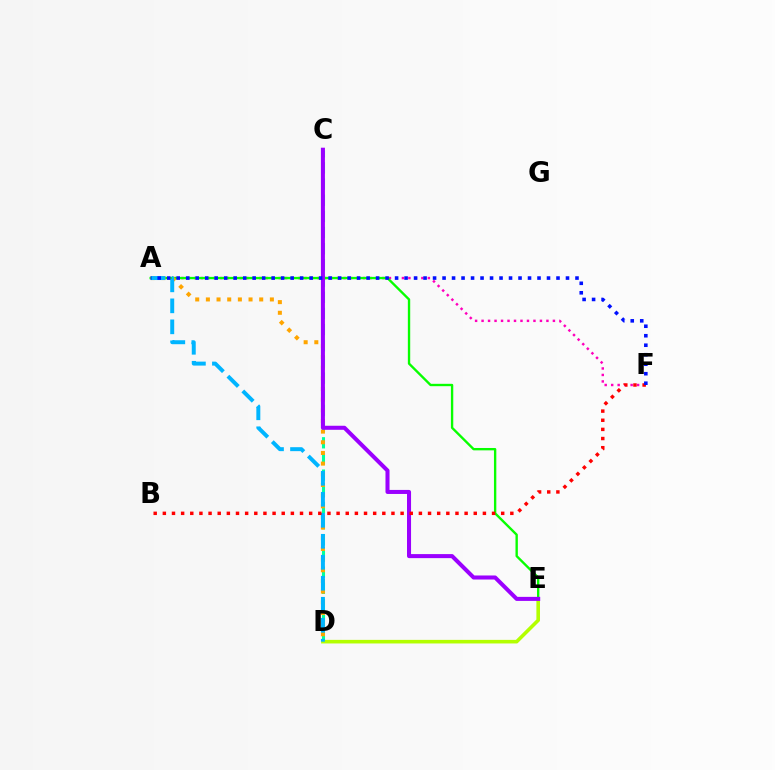{('A', 'F'): [{'color': '#ff00bd', 'line_style': 'dotted', 'thickness': 1.76}, {'color': '#0010ff', 'line_style': 'dotted', 'thickness': 2.58}], ('C', 'D'): [{'color': '#00ff9d', 'line_style': 'dashed', 'thickness': 2.2}], ('A', 'E'): [{'color': '#08ff00', 'line_style': 'solid', 'thickness': 1.7}], ('A', 'D'): [{'color': '#ffa500', 'line_style': 'dotted', 'thickness': 2.9}, {'color': '#00b5ff', 'line_style': 'dashed', 'thickness': 2.85}], ('D', 'E'): [{'color': '#b3ff00', 'line_style': 'solid', 'thickness': 2.58}], ('C', 'E'): [{'color': '#9b00ff', 'line_style': 'solid', 'thickness': 2.91}], ('B', 'F'): [{'color': '#ff0000', 'line_style': 'dotted', 'thickness': 2.48}]}